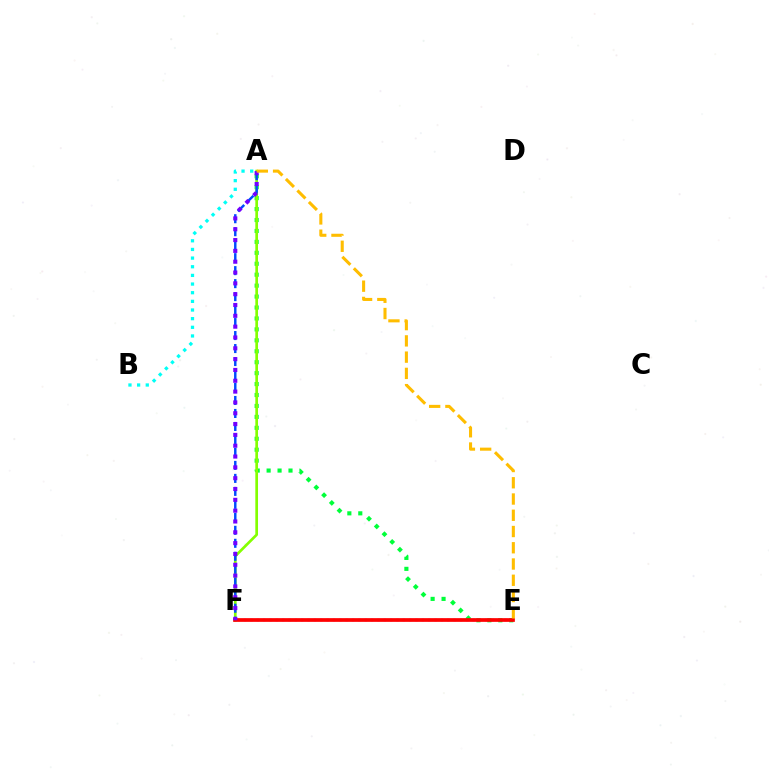{('E', 'F'): [{'color': '#ff00cf', 'line_style': 'dotted', 'thickness': 1.73}, {'color': '#ff0000', 'line_style': 'solid', 'thickness': 2.67}], ('A', 'E'): [{'color': '#00ff39', 'line_style': 'dotted', 'thickness': 2.97}, {'color': '#ffbd00', 'line_style': 'dashed', 'thickness': 2.21}], ('A', 'F'): [{'color': '#84ff00', 'line_style': 'solid', 'thickness': 1.94}, {'color': '#004bff', 'line_style': 'dashed', 'thickness': 1.76}, {'color': '#7200ff', 'line_style': 'dotted', 'thickness': 2.94}], ('A', 'B'): [{'color': '#00fff6', 'line_style': 'dotted', 'thickness': 2.35}]}